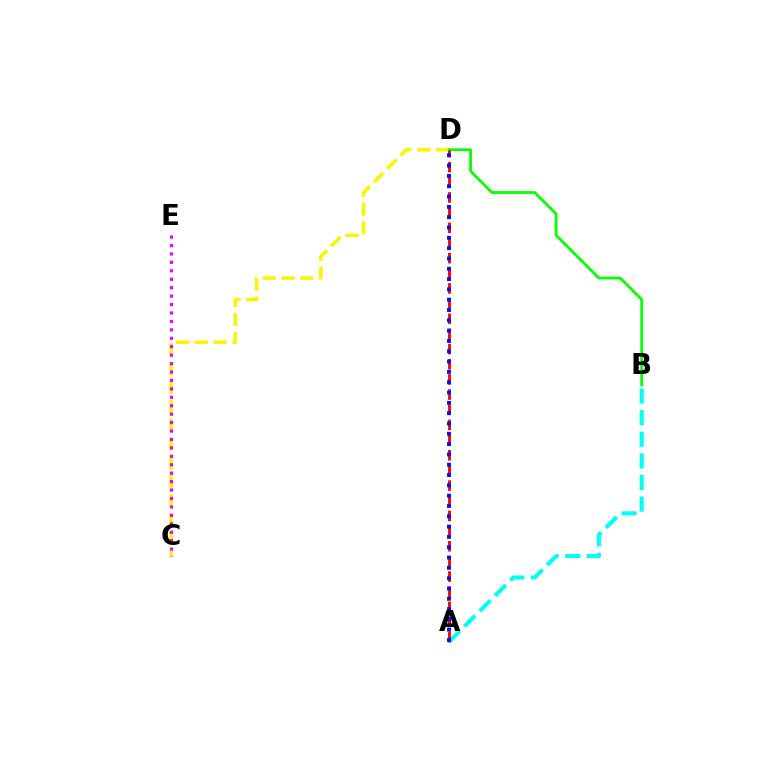{('C', 'D'): [{'color': '#fcf500', 'line_style': 'dashed', 'thickness': 2.56}], ('C', 'E'): [{'color': '#ee00ff', 'line_style': 'dotted', 'thickness': 2.29}], ('B', 'D'): [{'color': '#08ff00', 'line_style': 'solid', 'thickness': 2.01}], ('A', 'B'): [{'color': '#00fff6', 'line_style': 'dashed', 'thickness': 2.94}], ('A', 'D'): [{'color': '#ff0000', 'line_style': 'dashed', 'thickness': 2.06}, {'color': '#0010ff', 'line_style': 'dotted', 'thickness': 2.8}]}